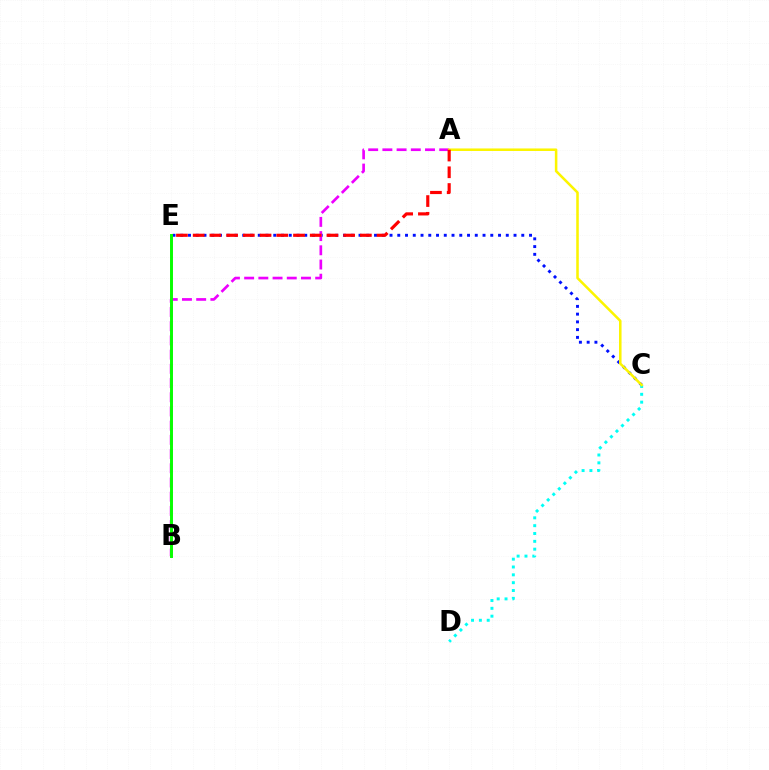{('C', 'E'): [{'color': '#0010ff', 'line_style': 'dotted', 'thickness': 2.11}], ('C', 'D'): [{'color': '#00fff6', 'line_style': 'dotted', 'thickness': 2.13}], ('A', 'B'): [{'color': '#ee00ff', 'line_style': 'dashed', 'thickness': 1.93}], ('A', 'C'): [{'color': '#fcf500', 'line_style': 'solid', 'thickness': 1.83}], ('B', 'E'): [{'color': '#08ff00', 'line_style': 'solid', 'thickness': 2.13}], ('A', 'E'): [{'color': '#ff0000', 'line_style': 'dashed', 'thickness': 2.27}]}